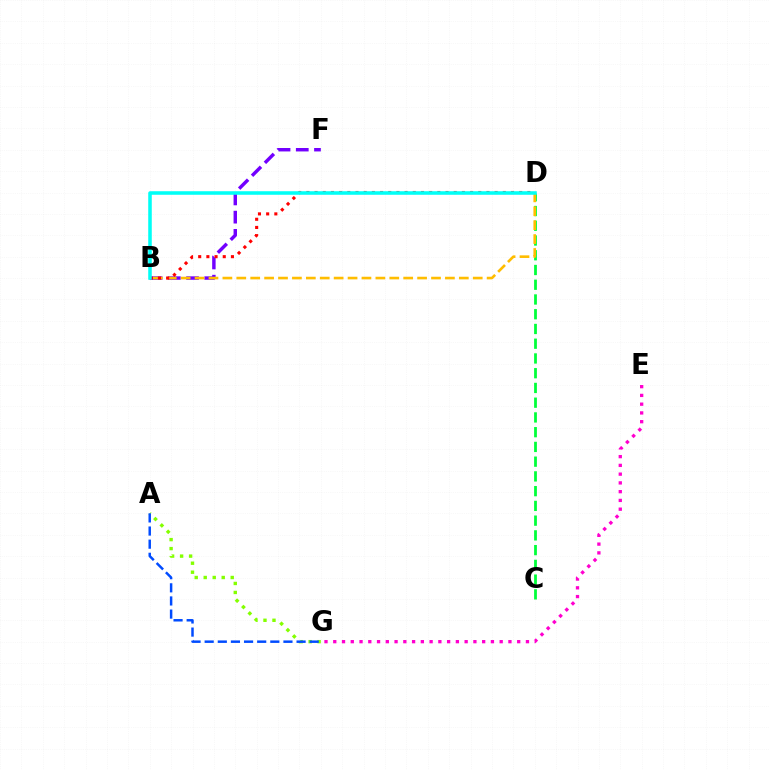{('C', 'D'): [{'color': '#00ff39', 'line_style': 'dashed', 'thickness': 2.0}], ('B', 'F'): [{'color': '#7200ff', 'line_style': 'dashed', 'thickness': 2.48}], ('B', 'D'): [{'color': '#ffbd00', 'line_style': 'dashed', 'thickness': 1.89}, {'color': '#ff0000', 'line_style': 'dotted', 'thickness': 2.22}, {'color': '#00fff6', 'line_style': 'solid', 'thickness': 2.55}], ('A', 'G'): [{'color': '#84ff00', 'line_style': 'dotted', 'thickness': 2.45}, {'color': '#004bff', 'line_style': 'dashed', 'thickness': 1.78}], ('E', 'G'): [{'color': '#ff00cf', 'line_style': 'dotted', 'thickness': 2.38}]}